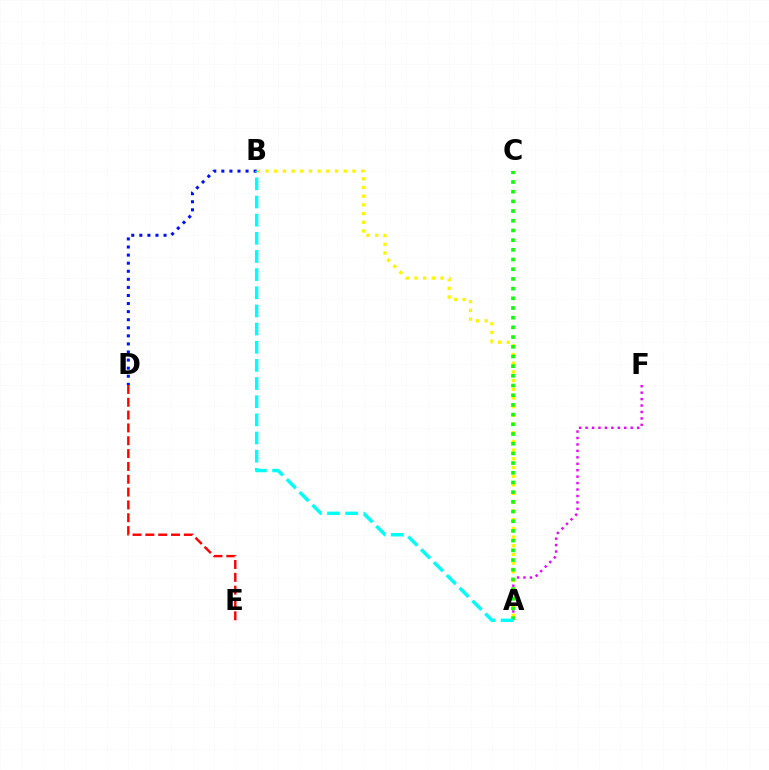{('A', 'F'): [{'color': '#ee00ff', 'line_style': 'dotted', 'thickness': 1.75}], ('D', 'E'): [{'color': '#ff0000', 'line_style': 'dashed', 'thickness': 1.74}], ('A', 'B'): [{'color': '#fcf500', 'line_style': 'dotted', 'thickness': 2.36}, {'color': '#00fff6', 'line_style': 'dashed', 'thickness': 2.47}], ('B', 'D'): [{'color': '#0010ff', 'line_style': 'dotted', 'thickness': 2.19}], ('A', 'C'): [{'color': '#08ff00', 'line_style': 'dotted', 'thickness': 2.63}]}